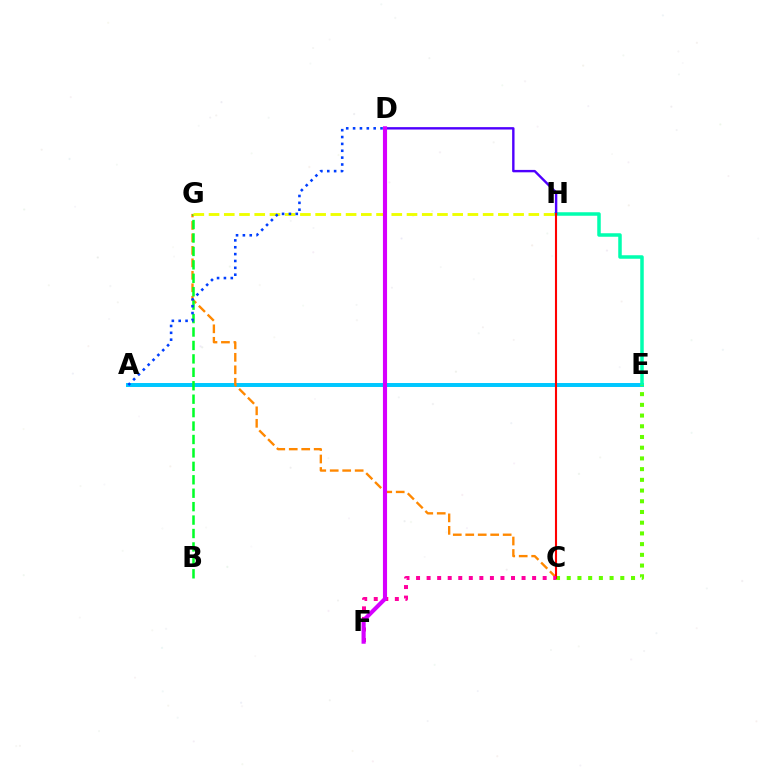{('A', 'E'): [{'color': '#00c7ff', 'line_style': 'solid', 'thickness': 2.85}], ('E', 'H'): [{'color': '#00ffaf', 'line_style': 'solid', 'thickness': 2.53}], ('C', 'G'): [{'color': '#ff8800', 'line_style': 'dashed', 'thickness': 1.69}], ('C', 'E'): [{'color': '#66ff00', 'line_style': 'dotted', 'thickness': 2.91}], ('B', 'G'): [{'color': '#00ff27', 'line_style': 'dashed', 'thickness': 1.82}], ('D', 'H'): [{'color': '#4f00ff', 'line_style': 'solid', 'thickness': 1.73}], ('C', 'H'): [{'color': '#ff0000', 'line_style': 'solid', 'thickness': 1.52}], ('C', 'F'): [{'color': '#ff00a0', 'line_style': 'dotted', 'thickness': 2.87}], ('G', 'H'): [{'color': '#eeff00', 'line_style': 'dashed', 'thickness': 2.07}], ('D', 'F'): [{'color': '#d600ff', 'line_style': 'solid', 'thickness': 2.97}], ('A', 'D'): [{'color': '#003fff', 'line_style': 'dotted', 'thickness': 1.86}]}